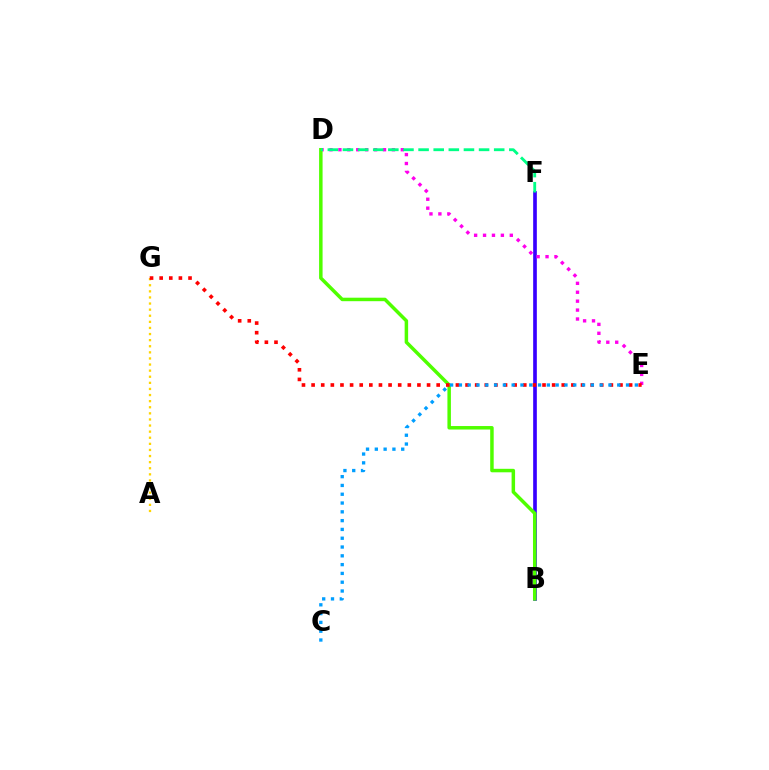{('A', 'G'): [{'color': '#ffd500', 'line_style': 'dotted', 'thickness': 1.66}], ('B', 'F'): [{'color': '#3700ff', 'line_style': 'solid', 'thickness': 2.64}], ('D', 'E'): [{'color': '#ff00ed', 'line_style': 'dotted', 'thickness': 2.42}], ('B', 'D'): [{'color': '#4fff00', 'line_style': 'solid', 'thickness': 2.51}], ('D', 'F'): [{'color': '#00ff86', 'line_style': 'dashed', 'thickness': 2.05}], ('E', 'G'): [{'color': '#ff0000', 'line_style': 'dotted', 'thickness': 2.61}], ('C', 'E'): [{'color': '#009eff', 'line_style': 'dotted', 'thickness': 2.39}]}